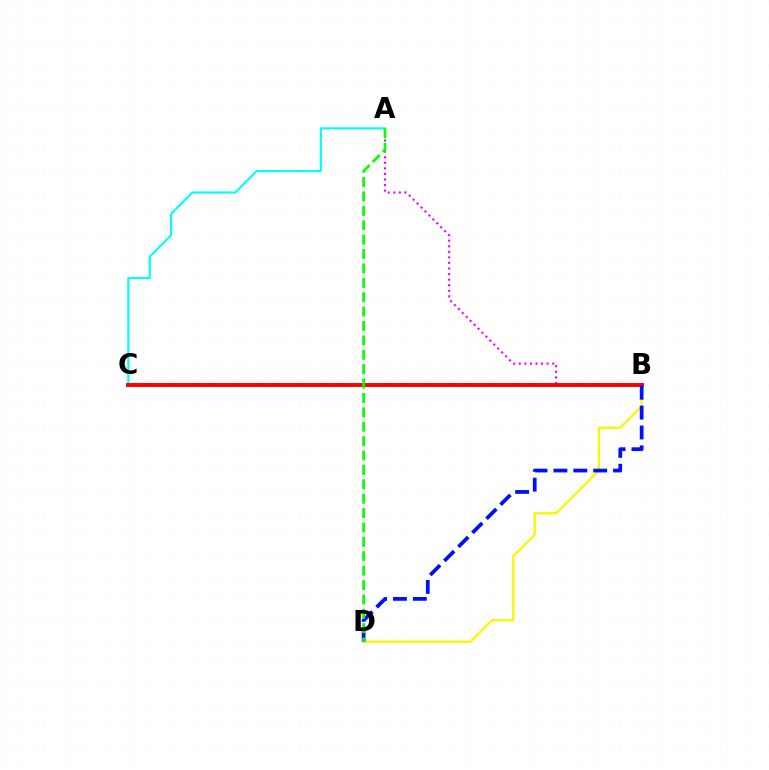{('A', 'B'): [{'color': '#ee00ff', 'line_style': 'dotted', 'thickness': 1.51}], ('A', 'C'): [{'color': '#00fff6', 'line_style': 'solid', 'thickness': 1.53}], ('B', 'D'): [{'color': '#fcf500', 'line_style': 'solid', 'thickness': 1.64}, {'color': '#0010ff', 'line_style': 'dashed', 'thickness': 2.7}], ('B', 'C'): [{'color': '#ff0000', 'line_style': 'solid', 'thickness': 2.83}], ('A', 'D'): [{'color': '#08ff00', 'line_style': 'dashed', 'thickness': 1.96}]}